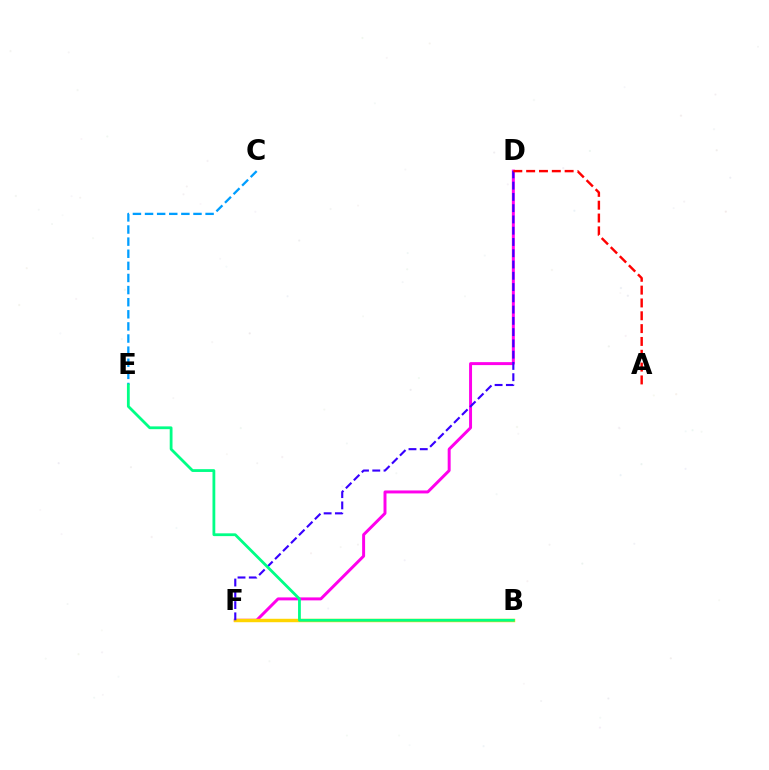{('B', 'F'): [{'color': '#4fff00', 'line_style': 'dashed', 'thickness': 2.13}, {'color': '#ffd500', 'line_style': 'solid', 'thickness': 2.47}], ('D', 'F'): [{'color': '#ff00ed', 'line_style': 'solid', 'thickness': 2.13}, {'color': '#3700ff', 'line_style': 'dashed', 'thickness': 1.53}], ('C', 'E'): [{'color': '#009eff', 'line_style': 'dashed', 'thickness': 1.65}], ('B', 'E'): [{'color': '#00ff86', 'line_style': 'solid', 'thickness': 2.01}], ('A', 'D'): [{'color': '#ff0000', 'line_style': 'dashed', 'thickness': 1.74}]}